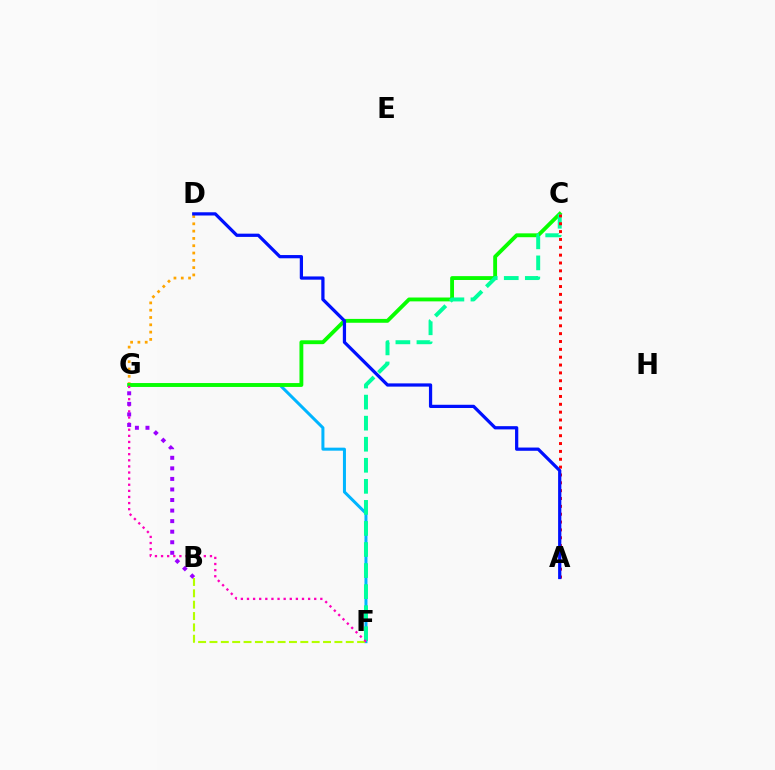{('D', 'G'): [{'color': '#ffa500', 'line_style': 'dotted', 'thickness': 1.98}], ('F', 'G'): [{'color': '#00b5ff', 'line_style': 'solid', 'thickness': 2.17}, {'color': '#ff00bd', 'line_style': 'dotted', 'thickness': 1.66}], ('C', 'G'): [{'color': '#08ff00', 'line_style': 'solid', 'thickness': 2.78}], ('C', 'F'): [{'color': '#00ff9d', 'line_style': 'dashed', 'thickness': 2.86}], ('B', 'F'): [{'color': '#b3ff00', 'line_style': 'dashed', 'thickness': 1.54}], ('A', 'C'): [{'color': '#ff0000', 'line_style': 'dotted', 'thickness': 2.13}], ('A', 'D'): [{'color': '#0010ff', 'line_style': 'solid', 'thickness': 2.33}], ('B', 'G'): [{'color': '#9b00ff', 'line_style': 'dotted', 'thickness': 2.87}]}